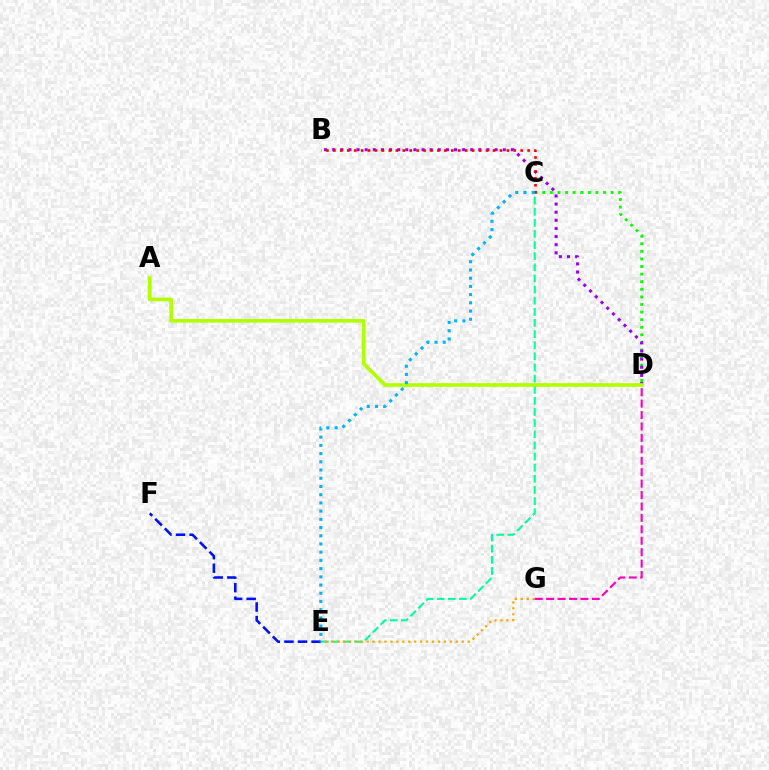{('C', 'D'): [{'color': '#08ff00', 'line_style': 'dotted', 'thickness': 2.06}], ('B', 'D'): [{'color': '#9b00ff', 'line_style': 'dotted', 'thickness': 2.21}], ('E', 'F'): [{'color': '#0010ff', 'line_style': 'dashed', 'thickness': 1.85}], ('C', 'E'): [{'color': '#00ff9d', 'line_style': 'dashed', 'thickness': 1.51}, {'color': '#00b5ff', 'line_style': 'dotted', 'thickness': 2.23}], ('E', 'G'): [{'color': '#ffa500', 'line_style': 'dotted', 'thickness': 1.62}], ('D', 'G'): [{'color': '#ff00bd', 'line_style': 'dashed', 'thickness': 1.55}], ('A', 'D'): [{'color': '#b3ff00', 'line_style': 'solid', 'thickness': 2.67}], ('B', 'C'): [{'color': '#ff0000', 'line_style': 'dotted', 'thickness': 1.89}]}